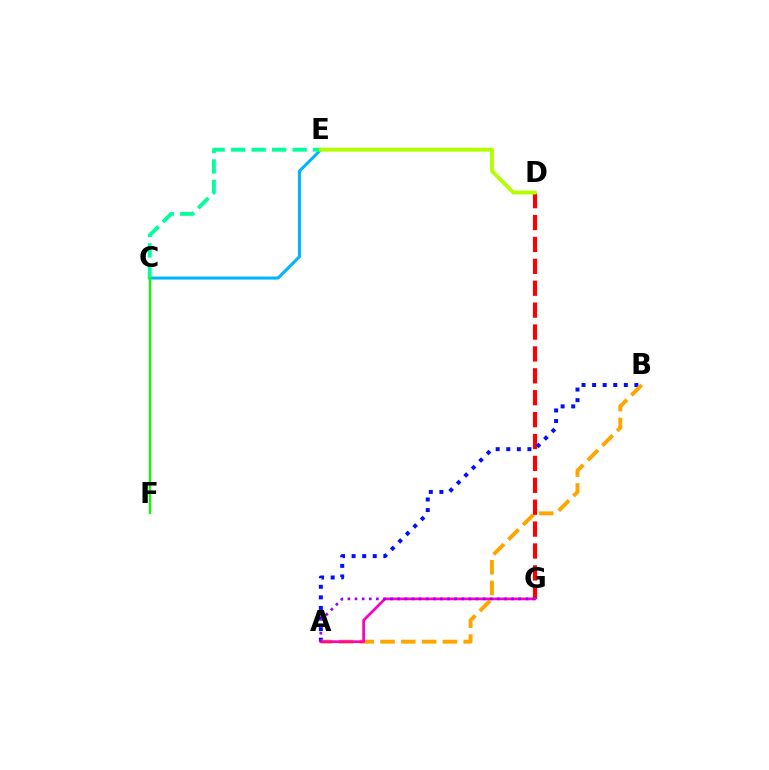{('D', 'G'): [{'color': '#ff0000', 'line_style': 'dashed', 'thickness': 2.97}], ('C', 'E'): [{'color': '#00b5ff', 'line_style': 'solid', 'thickness': 2.18}, {'color': '#00ff9d', 'line_style': 'dashed', 'thickness': 2.79}], ('A', 'B'): [{'color': '#0010ff', 'line_style': 'dotted', 'thickness': 2.87}, {'color': '#ffa500', 'line_style': 'dashed', 'thickness': 2.82}], ('A', 'G'): [{'color': '#ff00bd', 'line_style': 'solid', 'thickness': 1.96}, {'color': '#9b00ff', 'line_style': 'dotted', 'thickness': 1.93}], ('C', 'F'): [{'color': '#08ff00', 'line_style': 'solid', 'thickness': 1.65}], ('D', 'E'): [{'color': '#b3ff00', 'line_style': 'solid', 'thickness': 2.77}]}